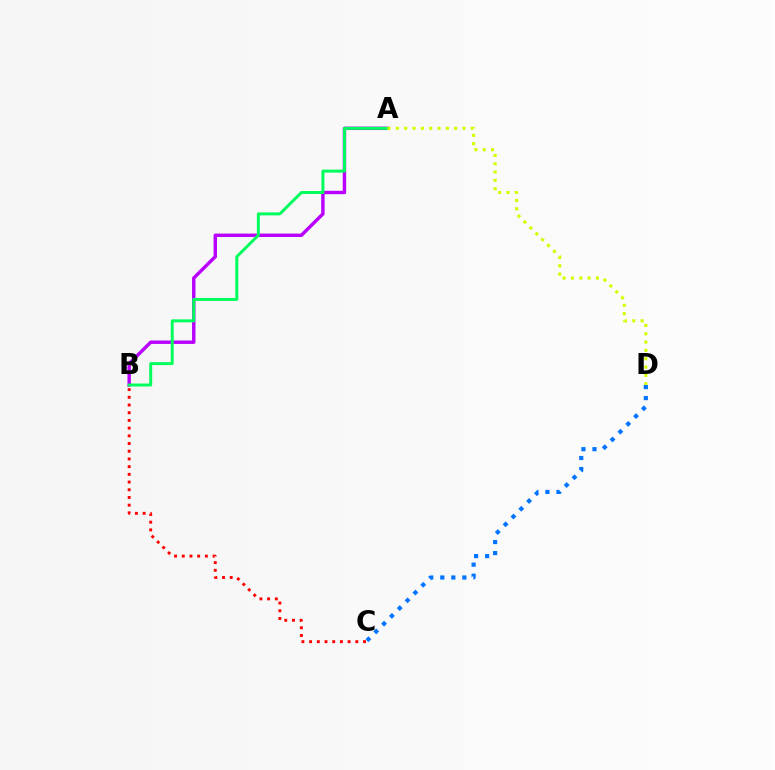{('A', 'B'): [{'color': '#b900ff', 'line_style': 'solid', 'thickness': 2.46}, {'color': '#00ff5c', 'line_style': 'solid', 'thickness': 2.14}], ('B', 'C'): [{'color': '#ff0000', 'line_style': 'dotted', 'thickness': 2.09}], ('A', 'D'): [{'color': '#d1ff00', 'line_style': 'dotted', 'thickness': 2.26}], ('C', 'D'): [{'color': '#0074ff', 'line_style': 'dotted', 'thickness': 3.0}]}